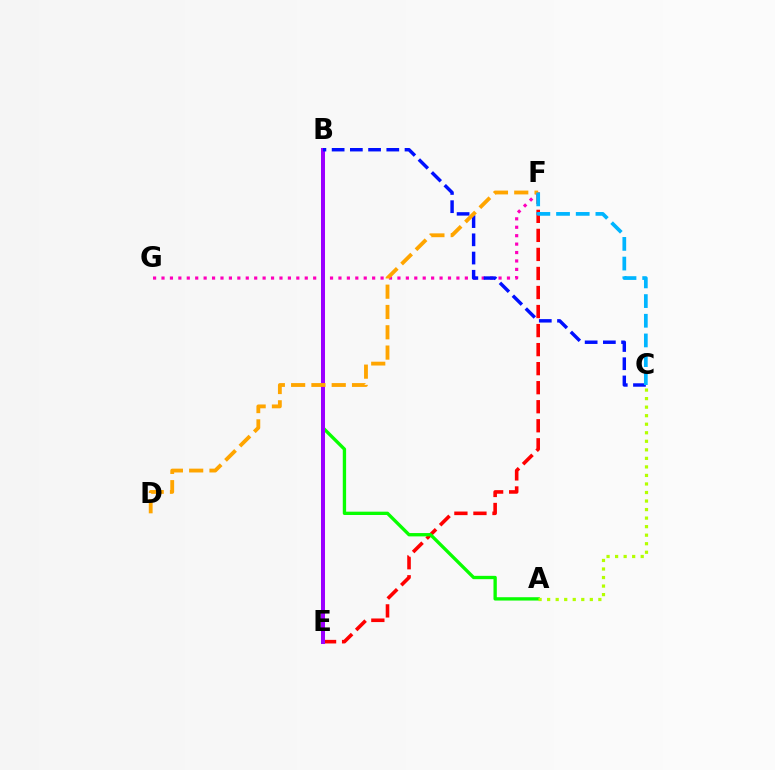{('E', 'F'): [{'color': '#ff0000', 'line_style': 'dashed', 'thickness': 2.59}], ('F', 'G'): [{'color': '#ff00bd', 'line_style': 'dotted', 'thickness': 2.29}], ('B', 'E'): [{'color': '#00ff9d', 'line_style': 'dotted', 'thickness': 1.65}, {'color': '#9b00ff', 'line_style': 'solid', 'thickness': 2.88}], ('A', 'B'): [{'color': '#08ff00', 'line_style': 'solid', 'thickness': 2.4}], ('A', 'C'): [{'color': '#b3ff00', 'line_style': 'dotted', 'thickness': 2.32}], ('B', 'C'): [{'color': '#0010ff', 'line_style': 'dashed', 'thickness': 2.48}], ('D', 'F'): [{'color': '#ffa500', 'line_style': 'dashed', 'thickness': 2.76}], ('C', 'F'): [{'color': '#00b5ff', 'line_style': 'dashed', 'thickness': 2.67}]}